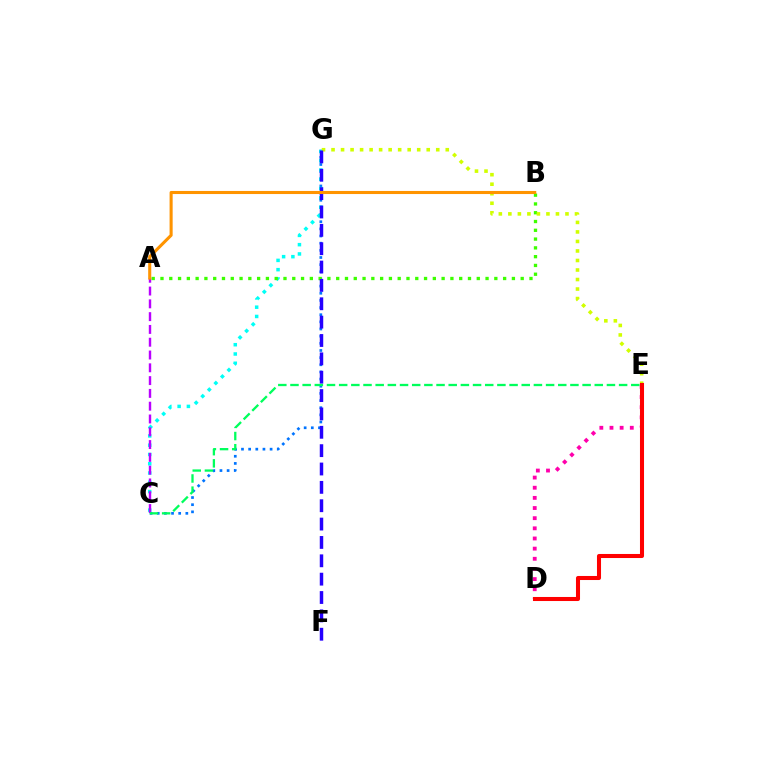{('C', 'G'): [{'color': '#0074ff', 'line_style': 'dotted', 'thickness': 1.94}, {'color': '#00fff6', 'line_style': 'dotted', 'thickness': 2.52}], ('A', 'B'): [{'color': '#3dff00', 'line_style': 'dotted', 'thickness': 2.39}, {'color': '#ff9400', 'line_style': 'solid', 'thickness': 2.21}], ('E', 'G'): [{'color': '#d1ff00', 'line_style': 'dotted', 'thickness': 2.59}], ('F', 'G'): [{'color': '#2500ff', 'line_style': 'dashed', 'thickness': 2.49}], ('A', 'C'): [{'color': '#b900ff', 'line_style': 'dashed', 'thickness': 1.74}], ('C', 'E'): [{'color': '#00ff5c', 'line_style': 'dashed', 'thickness': 1.65}], ('D', 'E'): [{'color': '#ff00ac', 'line_style': 'dotted', 'thickness': 2.76}, {'color': '#ff0000', 'line_style': 'solid', 'thickness': 2.92}]}